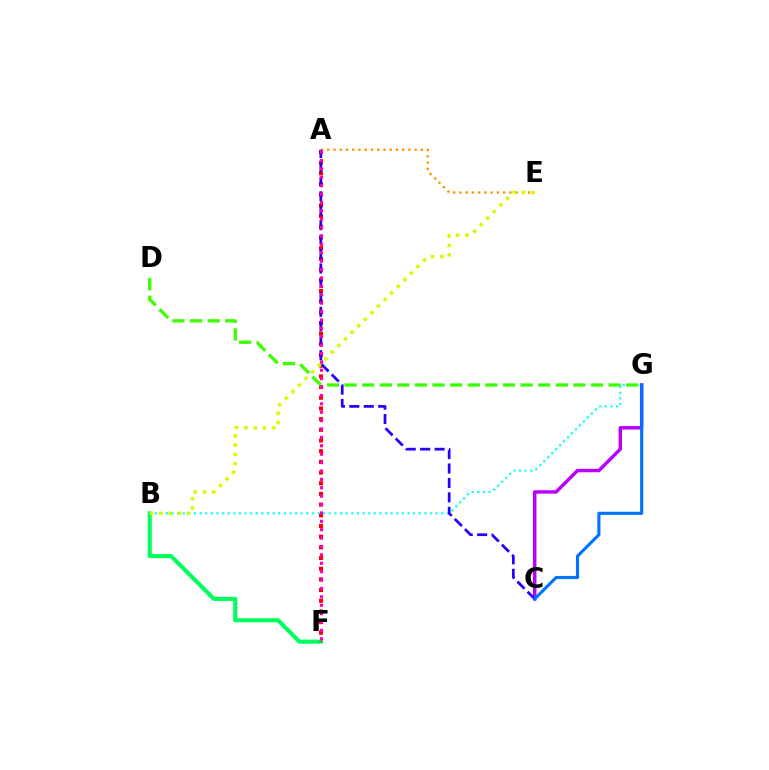{('B', 'F'): [{'color': '#00ff5c', 'line_style': 'solid', 'thickness': 2.95}], ('A', 'F'): [{'color': '#ff0000', 'line_style': 'dotted', 'thickness': 2.9}, {'color': '#ff00ac', 'line_style': 'dotted', 'thickness': 2.28}], ('B', 'G'): [{'color': '#00fff6', 'line_style': 'dotted', 'thickness': 1.53}], ('C', 'G'): [{'color': '#b900ff', 'line_style': 'solid', 'thickness': 2.48}, {'color': '#0074ff', 'line_style': 'solid', 'thickness': 2.25}], ('A', 'E'): [{'color': '#ff9400', 'line_style': 'dotted', 'thickness': 1.7}], ('D', 'G'): [{'color': '#3dff00', 'line_style': 'dashed', 'thickness': 2.39}], ('A', 'C'): [{'color': '#2500ff', 'line_style': 'dashed', 'thickness': 1.96}], ('B', 'E'): [{'color': '#d1ff00', 'line_style': 'dotted', 'thickness': 2.53}]}